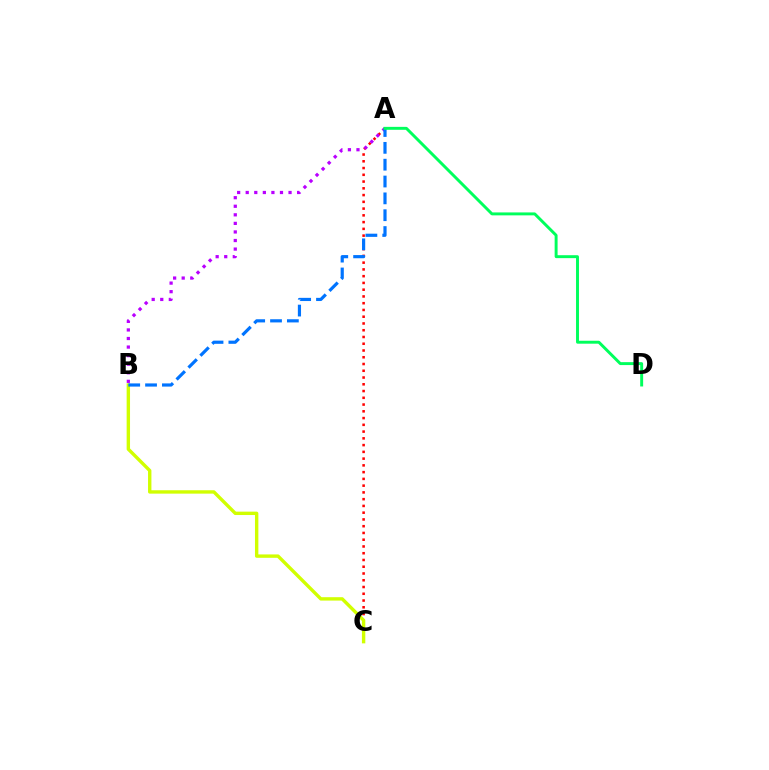{('A', 'C'): [{'color': '#ff0000', 'line_style': 'dotted', 'thickness': 1.84}], ('A', 'B'): [{'color': '#b900ff', 'line_style': 'dotted', 'thickness': 2.33}, {'color': '#0074ff', 'line_style': 'dashed', 'thickness': 2.29}], ('B', 'C'): [{'color': '#d1ff00', 'line_style': 'solid', 'thickness': 2.44}], ('A', 'D'): [{'color': '#00ff5c', 'line_style': 'solid', 'thickness': 2.11}]}